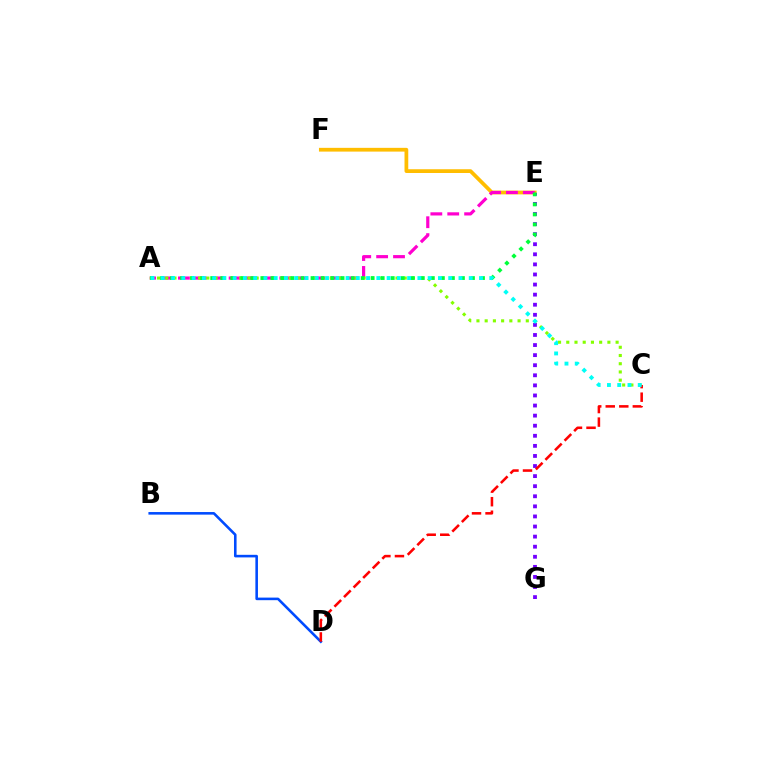{('B', 'D'): [{'color': '#004bff', 'line_style': 'solid', 'thickness': 1.86}], ('E', 'F'): [{'color': '#ffbd00', 'line_style': 'solid', 'thickness': 2.7}], ('A', 'E'): [{'color': '#ff00cf', 'line_style': 'dashed', 'thickness': 2.29}, {'color': '#00ff39', 'line_style': 'dotted', 'thickness': 2.73}], ('A', 'C'): [{'color': '#84ff00', 'line_style': 'dotted', 'thickness': 2.23}, {'color': '#00fff6', 'line_style': 'dotted', 'thickness': 2.79}], ('E', 'G'): [{'color': '#7200ff', 'line_style': 'dotted', 'thickness': 2.74}], ('C', 'D'): [{'color': '#ff0000', 'line_style': 'dashed', 'thickness': 1.84}]}